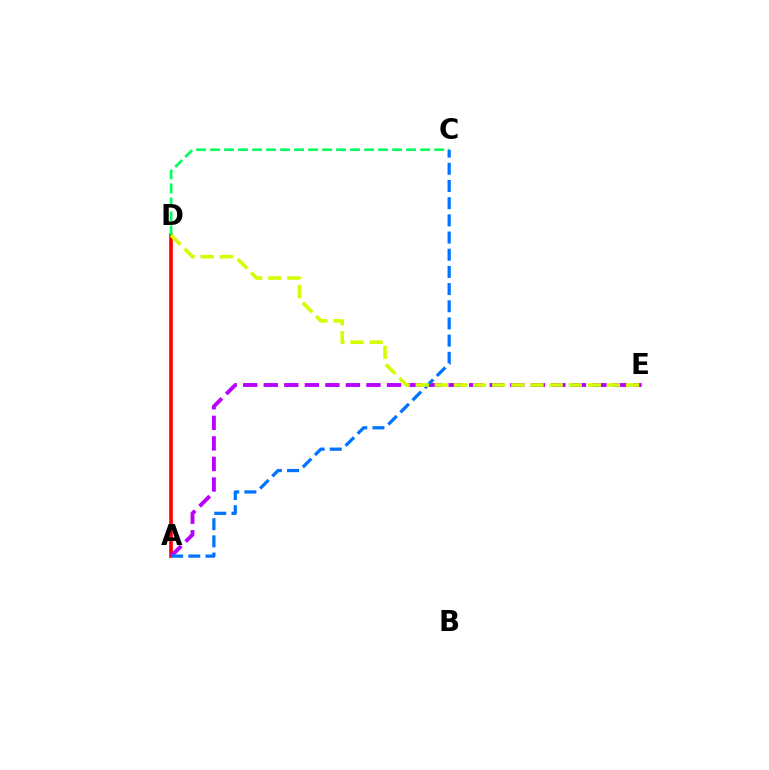{('A', 'D'): [{'color': '#ff0000', 'line_style': 'solid', 'thickness': 2.61}], ('C', 'D'): [{'color': '#00ff5c', 'line_style': 'dashed', 'thickness': 1.9}], ('A', 'E'): [{'color': '#b900ff', 'line_style': 'dashed', 'thickness': 2.79}], ('A', 'C'): [{'color': '#0074ff', 'line_style': 'dashed', 'thickness': 2.33}], ('D', 'E'): [{'color': '#d1ff00', 'line_style': 'dashed', 'thickness': 2.6}]}